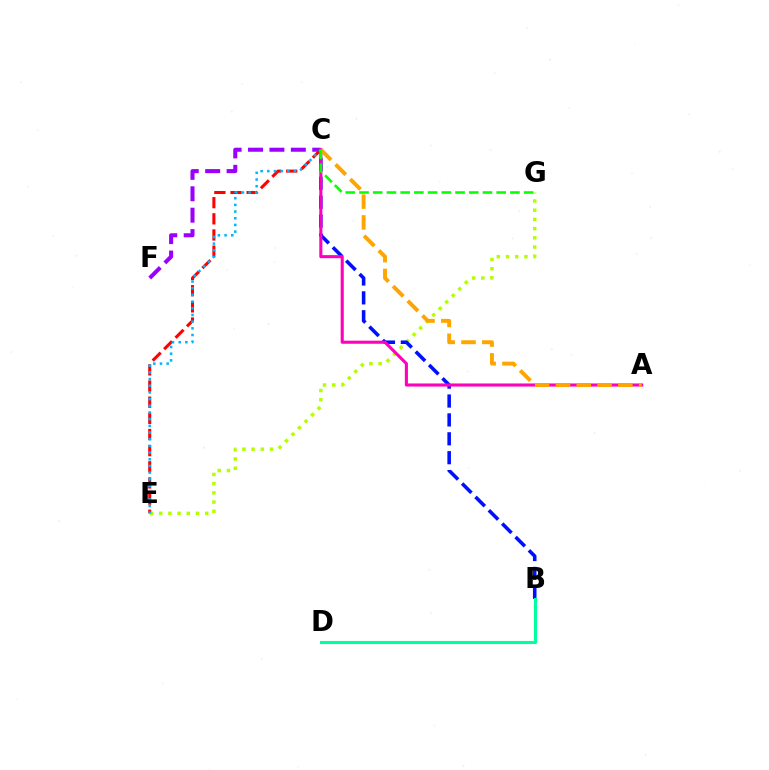{('E', 'G'): [{'color': '#b3ff00', 'line_style': 'dotted', 'thickness': 2.5}], ('B', 'C'): [{'color': '#0010ff', 'line_style': 'dashed', 'thickness': 2.57}], ('C', 'F'): [{'color': '#9b00ff', 'line_style': 'dashed', 'thickness': 2.91}], ('B', 'D'): [{'color': '#00ff9d', 'line_style': 'solid', 'thickness': 2.23}], ('C', 'E'): [{'color': '#ff0000', 'line_style': 'dashed', 'thickness': 2.19}, {'color': '#00b5ff', 'line_style': 'dotted', 'thickness': 1.82}], ('A', 'C'): [{'color': '#ff00bd', 'line_style': 'solid', 'thickness': 2.23}, {'color': '#ffa500', 'line_style': 'dashed', 'thickness': 2.82}], ('C', 'G'): [{'color': '#08ff00', 'line_style': 'dashed', 'thickness': 1.86}]}